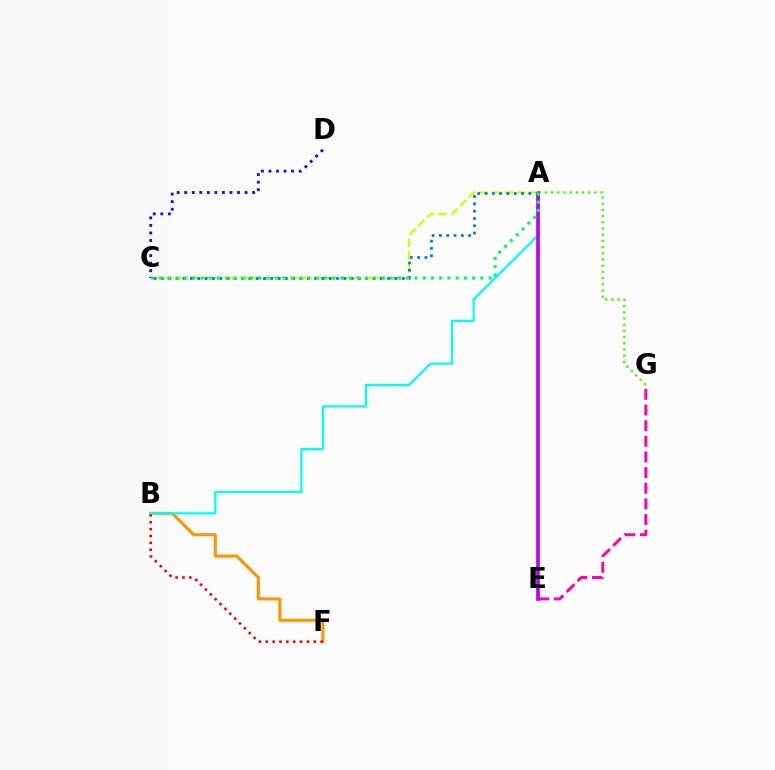{('A', 'G'): [{'color': '#3dff00', 'line_style': 'dotted', 'thickness': 1.68}], ('B', 'F'): [{'color': '#ff9400', 'line_style': 'solid', 'thickness': 2.22}, {'color': '#ff0000', 'line_style': 'dotted', 'thickness': 1.86}], ('E', 'G'): [{'color': '#ff00ac', 'line_style': 'dashed', 'thickness': 2.12}], ('A', 'B'): [{'color': '#00fff6', 'line_style': 'solid', 'thickness': 1.61}], ('A', 'E'): [{'color': '#b900ff', 'line_style': 'solid', 'thickness': 2.66}], ('C', 'D'): [{'color': '#2500ff', 'line_style': 'dotted', 'thickness': 2.05}], ('A', 'C'): [{'color': '#d1ff00', 'line_style': 'dashed', 'thickness': 1.7}, {'color': '#0074ff', 'line_style': 'dotted', 'thickness': 1.98}, {'color': '#00ff5c', 'line_style': 'dotted', 'thickness': 2.24}]}